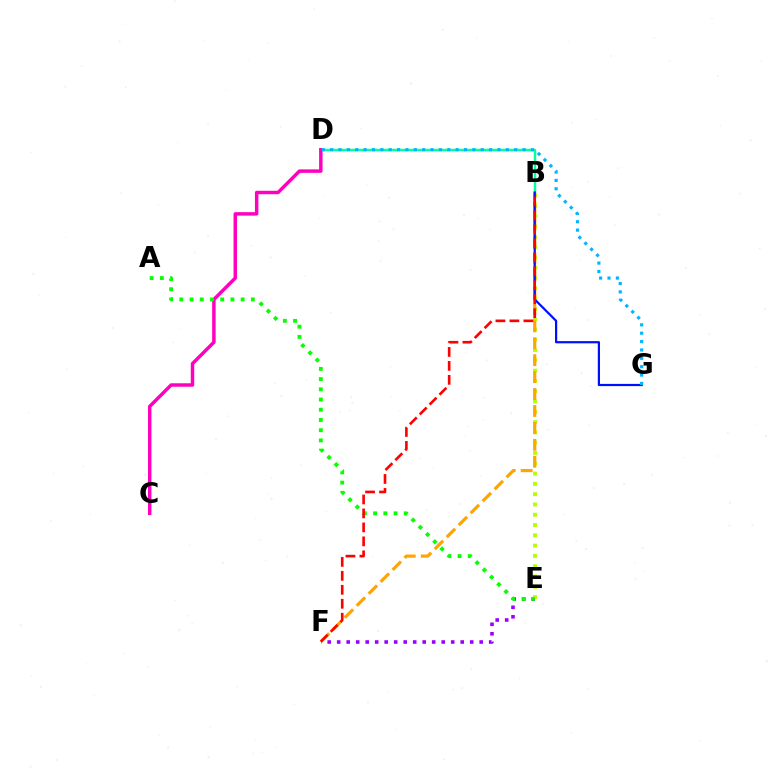{('E', 'F'): [{'color': '#9b00ff', 'line_style': 'dotted', 'thickness': 2.58}], ('B', 'D'): [{'color': '#00ff9d', 'line_style': 'solid', 'thickness': 1.79}], ('B', 'E'): [{'color': '#b3ff00', 'line_style': 'dotted', 'thickness': 2.8}], ('B', 'F'): [{'color': '#ffa500', 'line_style': 'dashed', 'thickness': 2.3}, {'color': '#ff0000', 'line_style': 'dashed', 'thickness': 1.9}], ('C', 'D'): [{'color': '#ff00bd', 'line_style': 'solid', 'thickness': 2.49}], ('A', 'E'): [{'color': '#08ff00', 'line_style': 'dotted', 'thickness': 2.78}], ('B', 'G'): [{'color': '#0010ff', 'line_style': 'solid', 'thickness': 1.59}], ('D', 'G'): [{'color': '#00b5ff', 'line_style': 'dotted', 'thickness': 2.27}]}